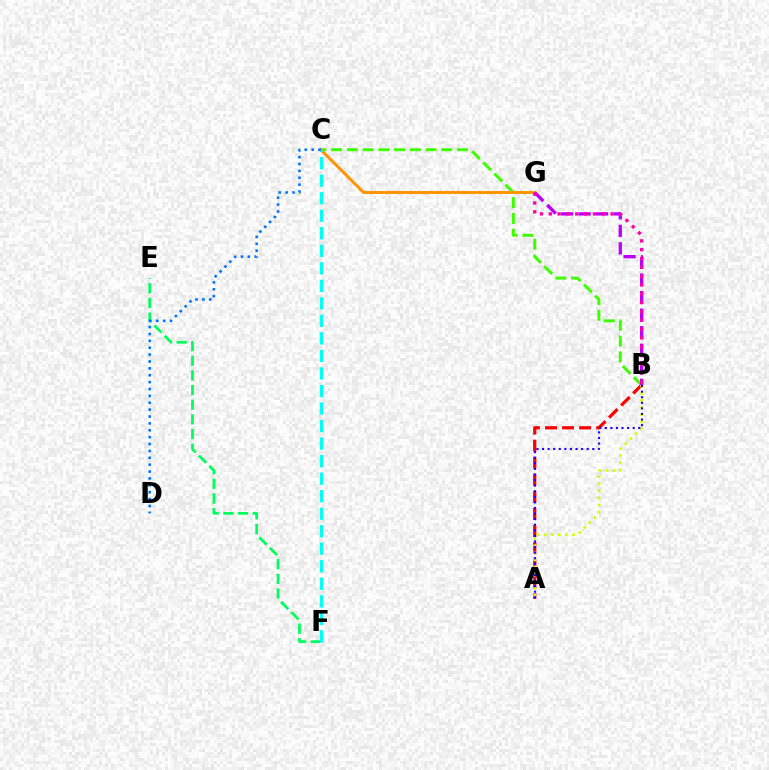{('A', 'B'): [{'color': '#ff0000', 'line_style': 'dashed', 'thickness': 2.32}, {'color': '#d1ff00', 'line_style': 'dotted', 'thickness': 1.93}, {'color': '#2500ff', 'line_style': 'dotted', 'thickness': 1.52}], ('E', 'F'): [{'color': '#00ff5c', 'line_style': 'dashed', 'thickness': 1.99}], ('B', 'C'): [{'color': '#3dff00', 'line_style': 'dashed', 'thickness': 2.14}], ('C', 'G'): [{'color': '#ff9400', 'line_style': 'solid', 'thickness': 2.13}], ('B', 'G'): [{'color': '#b900ff', 'line_style': 'dashed', 'thickness': 2.38}, {'color': '#ff00ac', 'line_style': 'dotted', 'thickness': 2.4}], ('C', 'F'): [{'color': '#00fff6', 'line_style': 'dashed', 'thickness': 2.38}], ('C', 'D'): [{'color': '#0074ff', 'line_style': 'dotted', 'thickness': 1.87}]}